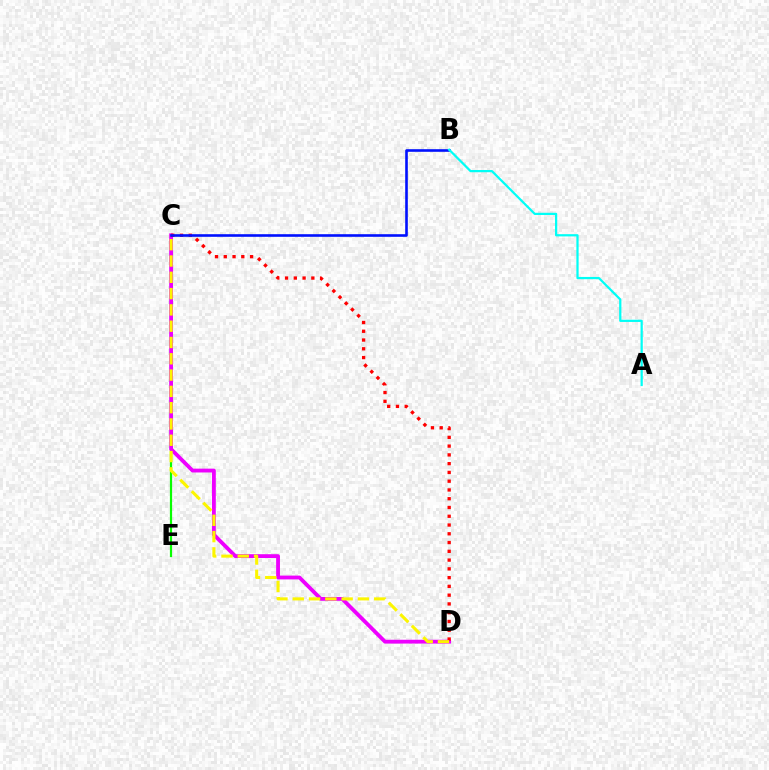{('C', 'E'): [{'color': '#08ff00', 'line_style': 'solid', 'thickness': 1.59}], ('C', 'D'): [{'color': '#ee00ff', 'line_style': 'solid', 'thickness': 2.75}, {'color': '#ff0000', 'line_style': 'dotted', 'thickness': 2.38}, {'color': '#fcf500', 'line_style': 'dashed', 'thickness': 2.21}], ('B', 'C'): [{'color': '#0010ff', 'line_style': 'solid', 'thickness': 1.88}], ('A', 'B'): [{'color': '#00fff6', 'line_style': 'solid', 'thickness': 1.61}]}